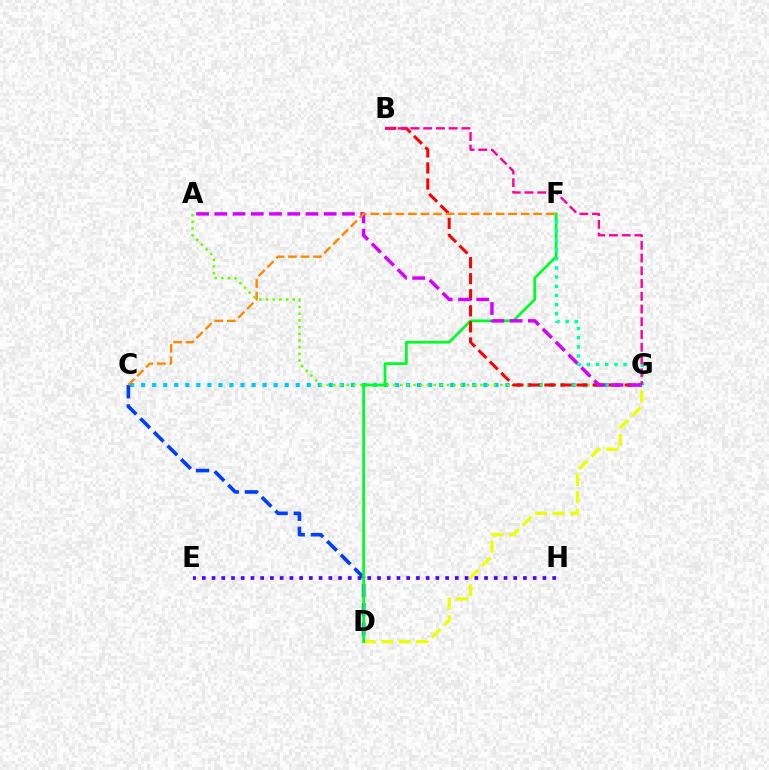{('E', 'H'): [{'color': '#4f00ff', 'line_style': 'dotted', 'thickness': 2.64}], ('D', 'G'): [{'color': '#eeff00', 'line_style': 'dashed', 'thickness': 2.37}], ('C', 'G'): [{'color': '#00c7ff', 'line_style': 'dotted', 'thickness': 3.0}], ('C', 'D'): [{'color': '#003fff', 'line_style': 'dashed', 'thickness': 2.61}], ('A', 'G'): [{'color': '#66ff00', 'line_style': 'dotted', 'thickness': 1.82}, {'color': '#d600ff', 'line_style': 'dashed', 'thickness': 2.48}], ('D', 'F'): [{'color': '#00ff27', 'line_style': 'solid', 'thickness': 1.99}], ('B', 'G'): [{'color': '#ff0000', 'line_style': 'dashed', 'thickness': 2.18}, {'color': '#ff00a0', 'line_style': 'dashed', 'thickness': 1.73}], ('F', 'G'): [{'color': '#00ffaf', 'line_style': 'dotted', 'thickness': 2.49}], ('C', 'F'): [{'color': '#ff8800', 'line_style': 'dashed', 'thickness': 1.7}]}